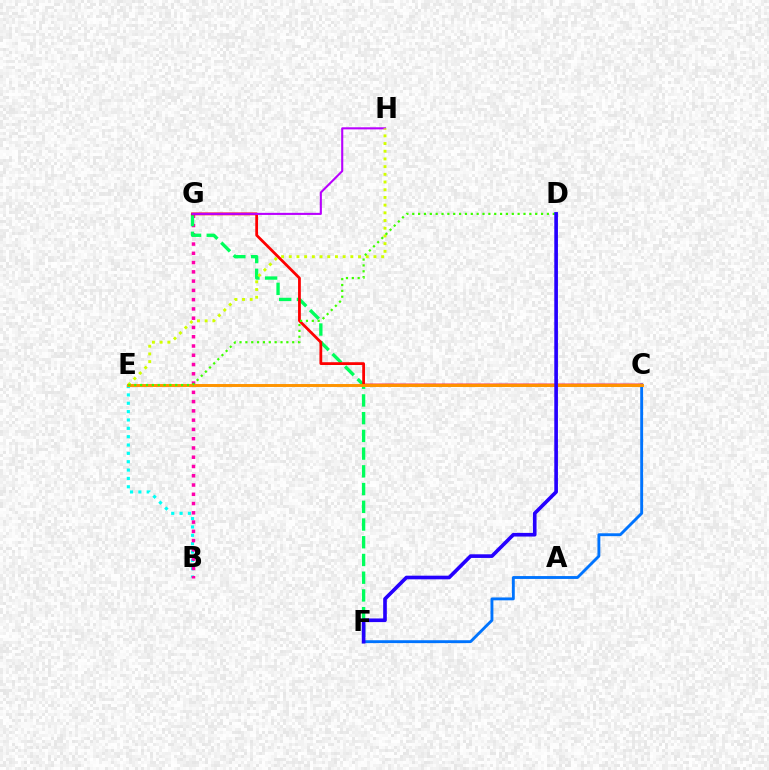{('B', 'E'): [{'color': '#00fff6', 'line_style': 'dotted', 'thickness': 2.27}], ('B', 'G'): [{'color': '#ff00ac', 'line_style': 'dotted', 'thickness': 2.52}], ('C', 'F'): [{'color': '#0074ff', 'line_style': 'solid', 'thickness': 2.07}], ('F', 'G'): [{'color': '#00ff5c', 'line_style': 'dashed', 'thickness': 2.41}], ('C', 'G'): [{'color': '#ff0000', 'line_style': 'solid', 'thickness': 2.0}], ('G', 'H'): [{'color': '#b900ff', 'line_style': 'solid', 'thickness': 1.51}], ('E', 'H'): [{'color': '#d1ff00', 'line_style': 'dotted', 'thickness': 2.09}], ('C', 'E'): [{'color': '#ff9400', 'line_style': 'solid', 'thickness': 2.12}], ('D', 'E'): [{'color': '#3dff00', 'line_style': 'dotted', 'thickness': 1.59}], ('D', 'F'): [{'color': '#2500ff', 'line_style': 'solid', 'thickness': 2.62}]}